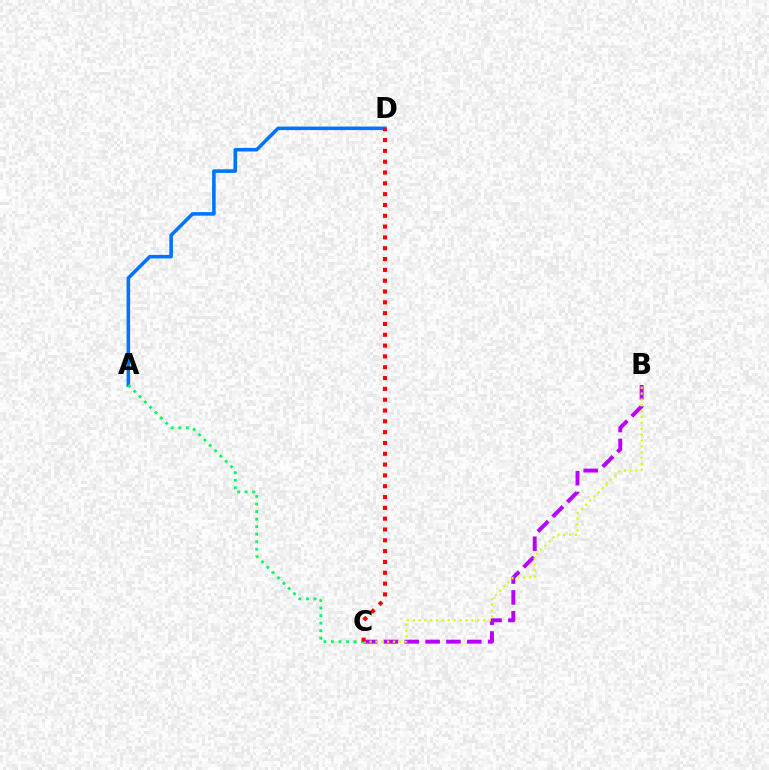{('A', 'D'): [{'color': '#0074ff', 'line_style': 'solid', 'thickness': 2.56}], ('A', 'C'): [{'color': '#00ff5c', 'line_style': 'dotted', 'thickness': 2.05}], ('B', 'C'): [{'color': '#b900ff', 'line_style': 'dashed', 'thickness': 2.83}, {'color': '#d1ff00', 'line_style': 'dotted', 'thickness': 1.59}], ('C', 'D'): [{'color': '#ff0000', 'line_style': 'dotted', 'thickness': 2.94}]}